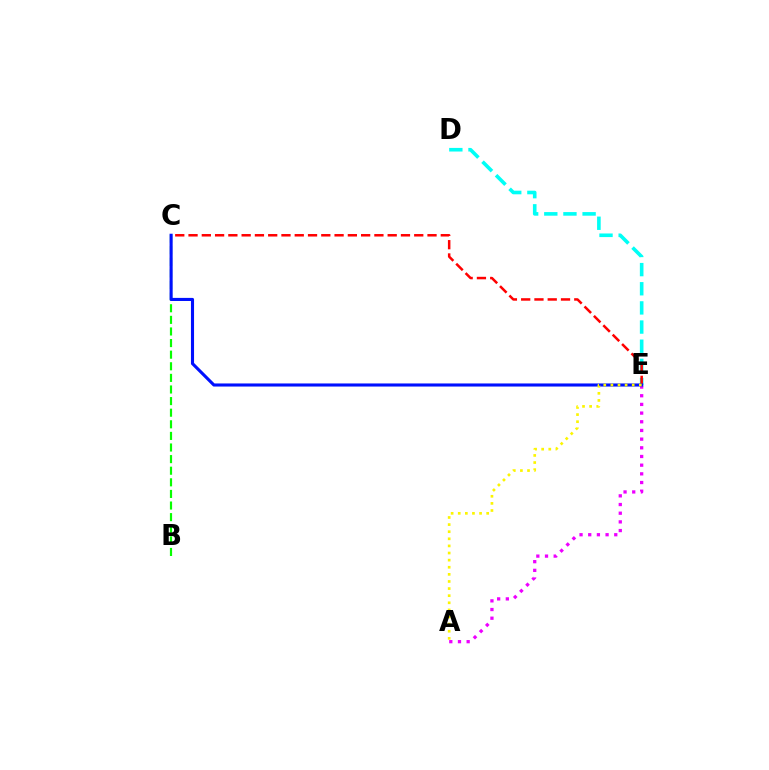{('B', 'C'): [{'color': '#08ff00', 'line_style': 'dashed', 'thickness': 1.58}], ('D', 'E'): [{'color': '#00fff6', 'line_style': 'dashed', 'thickness': 2.6}], ('C', 'E'): [{'color': '#ff0000', 'line_style': 'dashed', 'thickness': 1.8}, {'color': '#0010ff', 'line_style': 'solid', 'thickness': 2.23}], ('A', 'E'): [{'color': '#ee00ff', 'line_style': 'dotted', 'thickness': 2.36}, {'color': '#fcf500', 'line_style': 'dotted', 'thickness': 1.93}]}